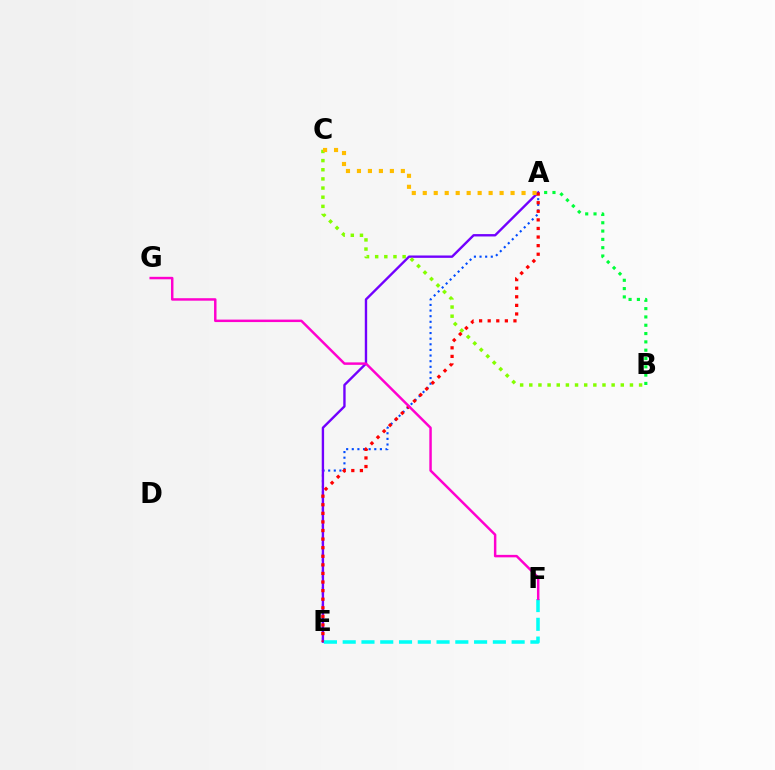{('A', 'B'): [{'color': '#00ff39', 'line_style': 'dotted', 'thickness': 2.26}], ('A', 'E'): [{'color': '#004bff', 'line_style': 'dotted', 'thickness': 1.53}, {'color': '#7200ff', 'line_style': 'solid', 'thickness': 1.71}, {'color': '#ff0000', 'line_style': 'dotted', 'thickness': 2.33}], ('B', 'C'): [{'color': '#84ff00', 'line_style': 'dotted', 'thickness': 2.49}], ('E', 'F'): [{'color': '#00fff6', 'line_style': 'dashed', 'thickness': 2.55}], ('F', 'G'): [{'color': '#ff00cf', 'line_style': 'solid', 'thickness': 1.78}], ('A', 'C'): [{'color': '#ffbd00', 'line_style': 'dotted', 'thickness': 2.98}]}